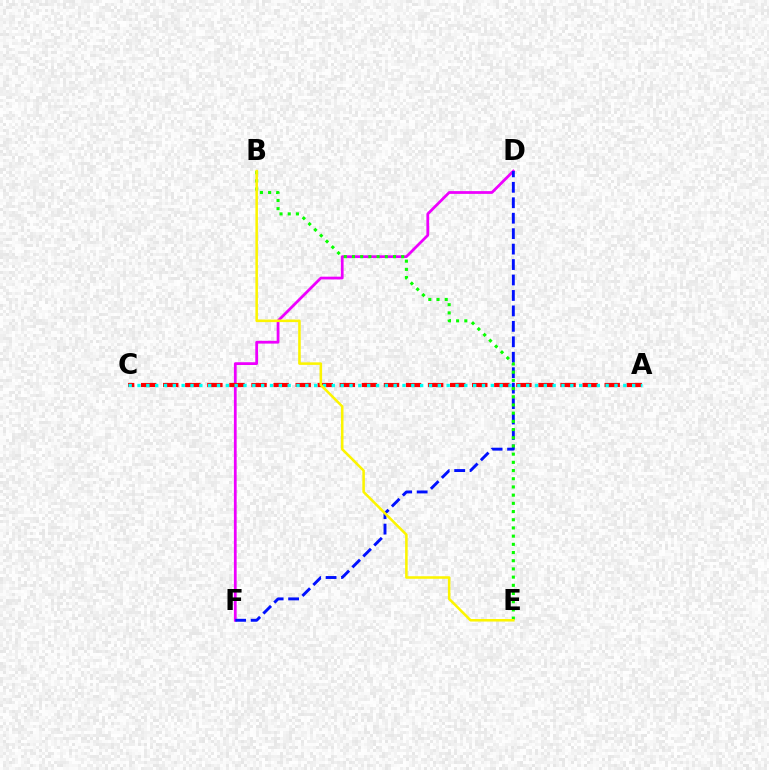{('D', 'F'): [{'color': '#ee00ff', 'line_style': 'solid', 'thickness': 1.99}, {'color': '#0010ff', 'line_style': 'dashed', 'thickness': 2.1}], ('A', 'C'): [{'color': '#ff0000', 'line_style': 'dashed', 'thickness': 3.0}, {'color': '#00fff6', 'line_style': 'dotted', 'thickness': 2.4}], ('B', 'E'): [{'color': '#08ff00', 'line_style': 'dotted', 'thickness': 2.23}, {'color': '#fcf500', 'line_style': 'solid', 'thickness': 1.83}]}